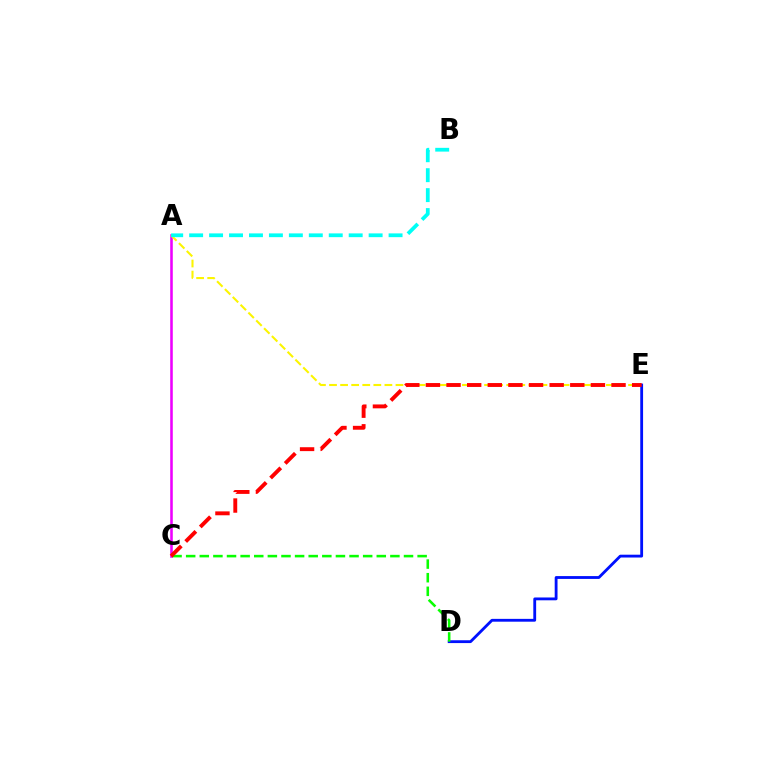{('A', 'C'): [{'color': '#ee00ff', 'line_style': 'solid', 'thickness': 1.85}], ('A', 'E'): [{'color': '#fcf500', 'line_style': 'dashed', 'thickness': 1.5}], ('D', 'E'): [{'color': '#0010ff', 'line_style': 'solid', 'thickness': 2.03}], ('A', 'B'): [{'color': '#00fff6', 'line_style': 'dashed', 'thickness': 2.71}], ('C', 'D'): [{'color': '#08ff00', 'line_style': 'dashed', 'thickness': 1.85}], ('C', 'E'): [{'color': '#ff0000', 'line_style': 'dashed', 'thickness': 2.8}]}